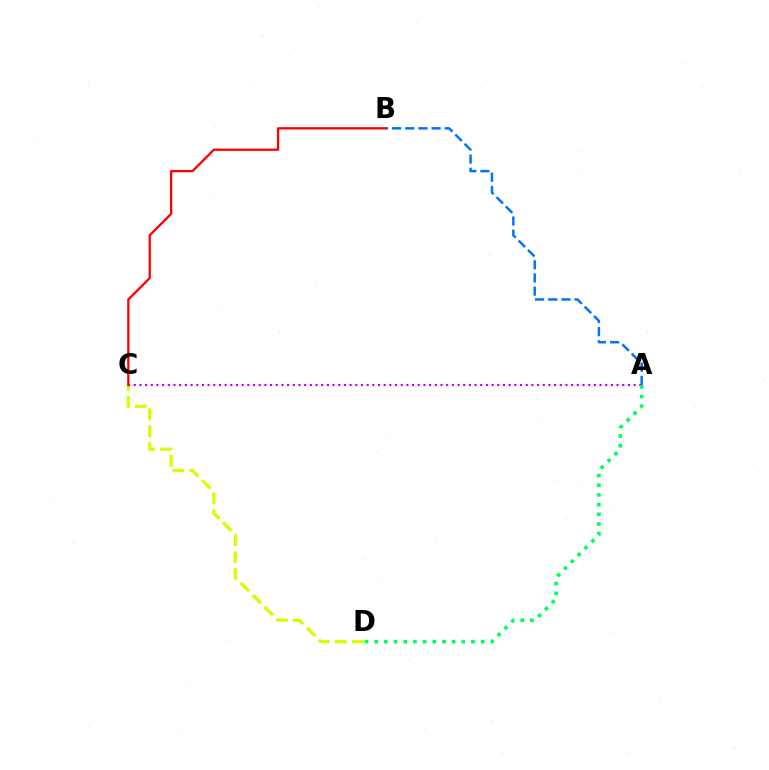{('A', 'B'): [{'color': '#0074ff', 'line_style': 'dashed', 'thickness': 1.79}], ('C', 'D'): [{'color': '#d1ff00', 'line_style': 'dashed', 'thickness': 2.3}], ('A', 'C'): [{'color': '#b900ff', 'line_style': 'dotted', 'thickness': 1.54}], ('B', 'C'): [{'color': '#ff0000', 'line_style': 'solid', 'thickness': 1.65}], ('A', 'D'): [{'color': '#00ff5c', 'line_style': 'dotted', 'thickness': 2.63}]}